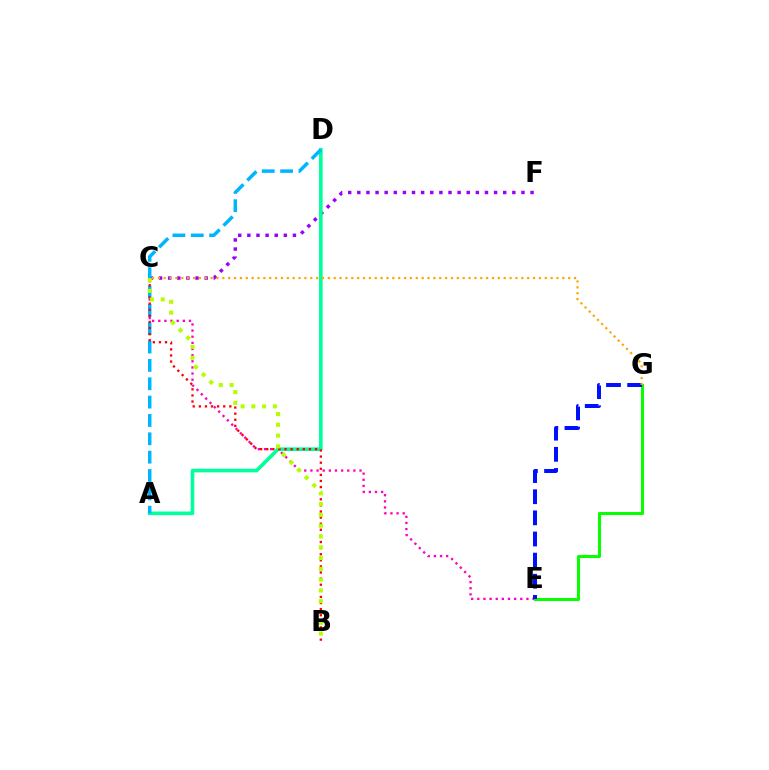{('C', 'F'): [{'color': '#9b00ff', 'line_style': 'dotted', 'thickness': 2.48}], ('C', 'E'): [{'color': '#ff00bd', 'line_style': 'dotted', 'thickness': 1.67}], ('A', 'D'): [{'color': '#00ff9d', 'line_style': 'solid', 'thickness': 2.61}, {'color': '#00b5ff', 'line_style': 'dashed', 'thickness': 2.49}], ('E', 'G'): [{'color': '#08ff00', 'line_style': 'solid', 'thickness': 2.18}, {'color': '#0010ff', 'line_style': 'dashed', 'thickness': 2.87}], ('B', 'C'): [{'color': '#ff0000', 'line_style': 'dotted', 'thickness': 1.66}, {'color': '#b3ff00', 'line_style': 'dotted', 'thickness': 2.93}], ('C', 'G'): [{'color': '#ffa500', 'line_style': 'dotted', 'thickness': 1.59}]}